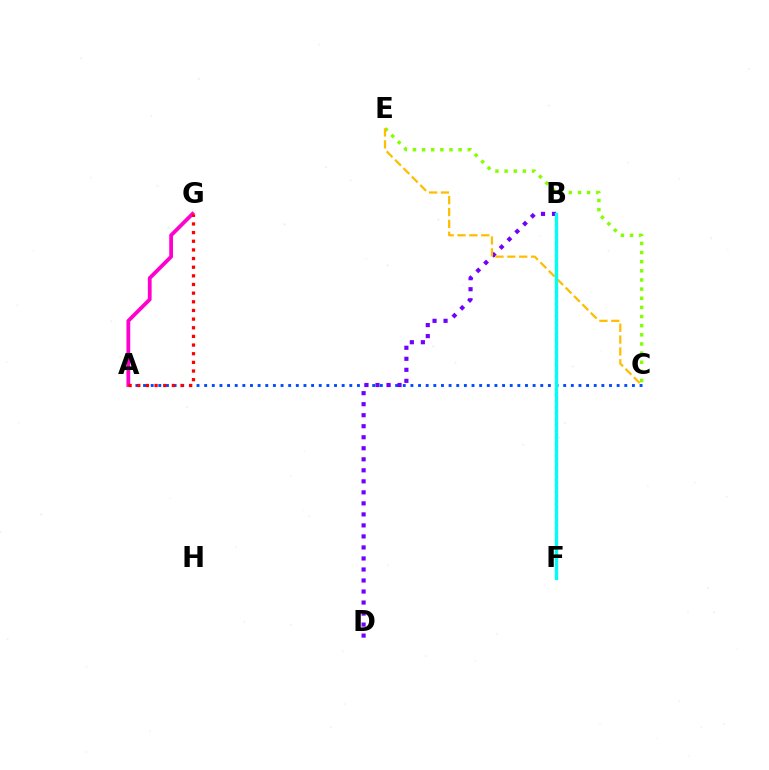{('A', 'C'): [{'color': '#004bff', 'line_style': 'dotted', 'thickness': 2.08}], ('A', 'G'): [{'color': '#ff00cf', 'line_style': 'solid', 'thickness': 2.72}, {'color': '#ff0000', 'line_style': 'dotted', 'thickness': 2.35}], ('C', 'E'): [{'color': '#84ff00', 'line_style': 'dotted', 'thickness': 2.48}, {'color': '#ffbd00', 'line_style': 'dashed', 'thickness': 1.61}], ('B', 'D'): [{'color': '#7200ff', 'line_style': 'dotted', 'thickness': 2.99}], ('B', 'F'): [{'color': '#00ff39', 'line_style': 'dotted', 'thickness': 1.65}, {'color': '#00fff6', 'line_style': 'solid', 'thickness': 2.37}]}